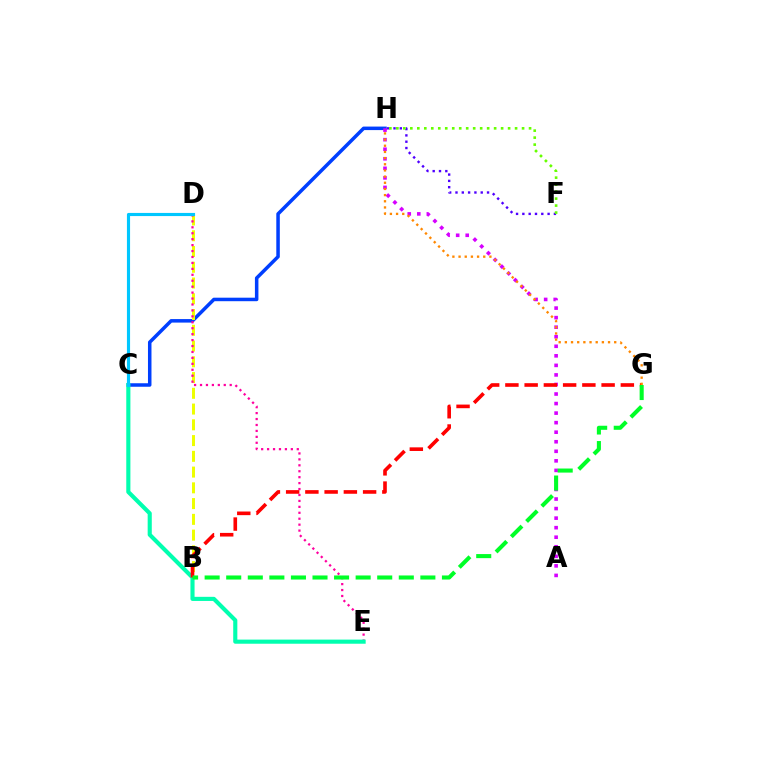{('C', 'H'): [{'color': '#003fff', 'line_style': 'solid', 'thickness': 2.53}], ('A', 'H'): [{'color': '#d600ff', 'line_style': 'dotted', 'thickness': 2.59}], ('B', 'D'): [{'color': '#eeff00', 'line_style': 'dashed', 'thickness': 2.14}], ('D', 'E'): [{'color': '#ff00a0', 'line_style': 'dotted', 'thickness': 1.61}], ('C', 'E'): [{'color': '#00ffaf', 'line_style': 'solid', 'thickness': 2.97}], ('F', 'H'): [{'color': '#4f00ff', 'line_style': 'dotted', 'thickness': 1.71}, {'color': '#66ff00', 'line_style': 'dotted', 'thickness': 1.9}], ('C', 'D'): [{'color': '#00c7ff', 'line_style': 'solid', 'thickness': 2.26}], ('B', 'G'): [{'color': '#ff0000', 'line_style': 'dashed', 'thickness': 2.61}, {'color': '#00ff27', 'line_style': 'dashed', 'thickness': 2.93}], ('G', 'H'): [{'color': '#ff8800', 'line_style': 'dotted', 'thickness': 1.68}]}